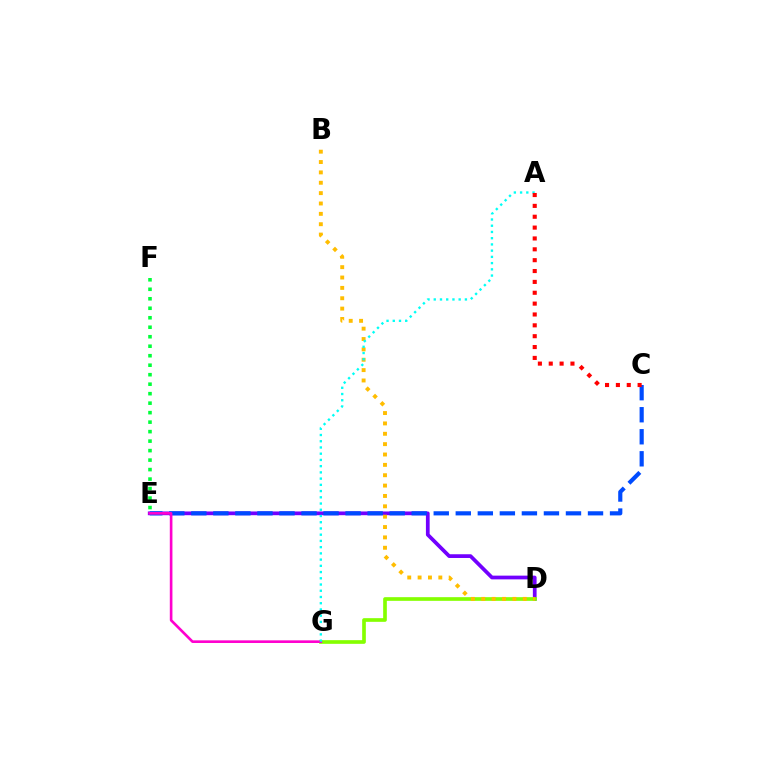{('D', 'E'): [{'color': '#7200ff', 'line_style': 'solid', 'thickness': 2.69}], ('C', 'E'): [{'color': '#004bff', 'line_style': 'dashed', 'thickness': 2.99}], ('D', 'G'): [{'color': '#84ff00', 'line_style': 'solid', 'thickness': 2.64}], ('B', 'D'): [{'color': '#ffbd00', 'line_style': 'dotted', 'thickness': 2.82}], ('E', 'F'): [{'color': '#00ff39', 'line_style': 'dotted', 'thickness': 2.58}], ('E', 'G'): [{'color': '#ff00cf', 'line_style': 'solid', 'thickness': 1.9}], ('A', 'G'): [{'color': '#00fff6', 'line_style': 'dotted', 'thickness': 1.69}], ('A', 'C'): [{'color': '#ff0000', 'line_style': 'dotted', 'thickness': 2.95}]}